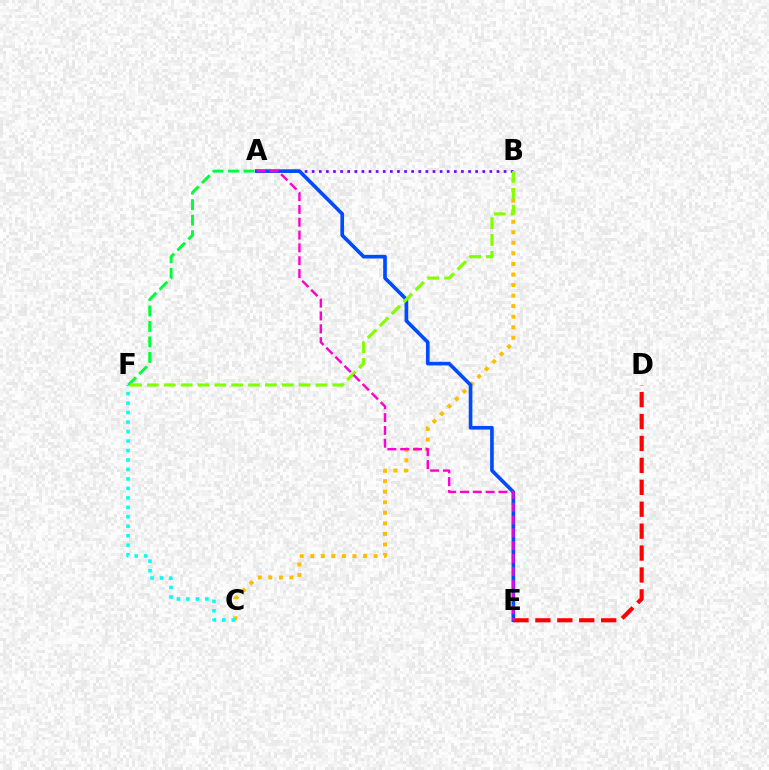{('A', 'B'): [{'color': '#7200ff', 'line_style': 'dotted', 'thickness': 1.93}], ('B', 'C'): [{'color': '#ffbd00', 'line_style': 'dotted', 'thickness': 2.87}], ('A', 'E'): [{'color': '#004bff', 'line_style': 'solid', 'thickness': 2.63}, {'color': '#ff00cf', 'line_style': 'dashed', 'thickness': 1.74}], ('A', 'F'): [{'color': '#00ff39', 'line_style': 'dashed', 'thickness': 2.11}], ('C', 'F'): [{'color': '#00fff6', 'line_style': 'dotted', 'thickness': 2.57}], ('D', 'E'): [{'color': '#ff0000', 'line_style': 'dashed', 'thickness': 2.98}], ('B', 'F'): [{'color': '#84ff00', 'line_style': 'dashed', 'thickness': 2.29}]}